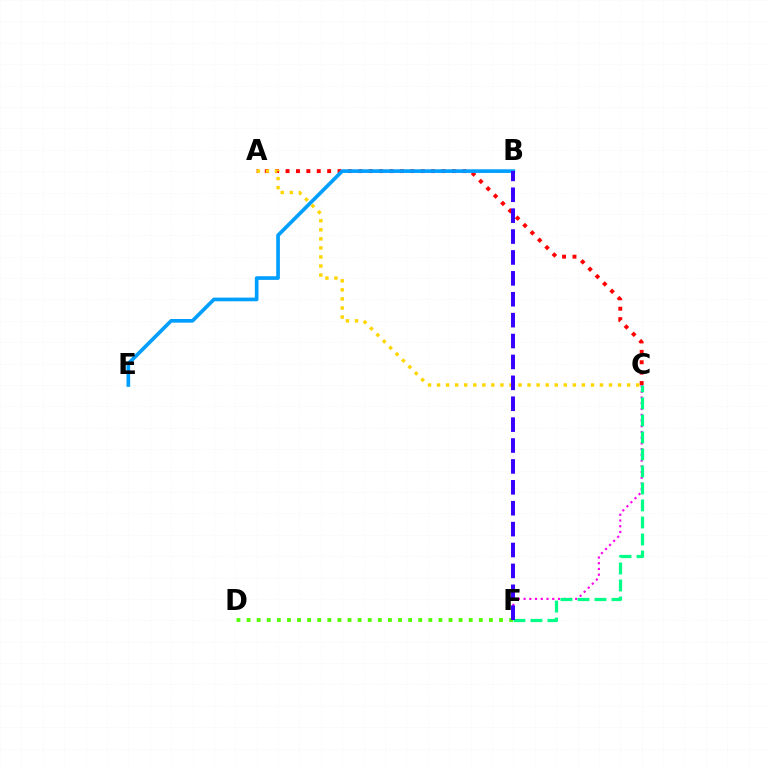{('A', 'C'): [{'color': '#ff0000', 'line_style': 'dotted', 'thickness': 2.83}, {'color': '#ffd500', 'line_style': 'dotted', 'thickness': 2.46}], ('B', 'E'): [{'color': '#009eff', 'line_style': 'solid', 'thickness': 2.64}], ('C', 'F'): [{'color': '#ff00ed', 'line_style': 'dotted', 'thickness': 1.56}, {'color': '#00ff86', 'line_style': 'dashed', 'thickness': 2.31}], ('D', 'F'): [{'color': '#4fff00', 'line_style': 'dotted', 'thickness': 2.74}], ('B', 'F'): [{'color': '#3700ff', 'line_style': 'dashed', 'thickness': 2.84}]}